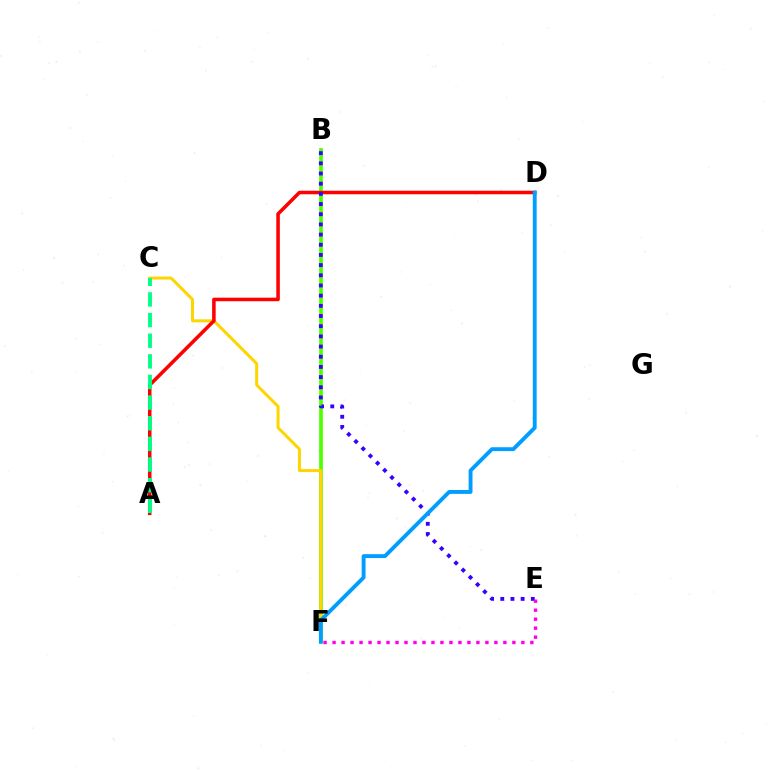{('B', 'F'): [{'color': '#4fff00', 'line_style': 'solid', 'thickness': 2.67}], ('C', 'F'): [{'color': '#ffd500', 'line_style': 'solid', 'thickness': 2.15}], ('A', 'D'): [{'color': '#ff0000', 'line_style': 'solid', 'thickness': 2.55}], ('A', 'C'): [{'color': '#00ff86', 'line_style': 'dashed', 'thickness': 2.8}], ('B', 'E'): [{'color': '#3700ff', 'line_style': 'dotted', 'thickness': 2.77}], ('E', 'F'): [{'color': '#ff00ed', 'line_style': 'dotted', 'thickness': 2.44}], ('D', 'F'): [{'color': '#009eff', 'line_style': 'solid', 'thickness': 2.79}]}